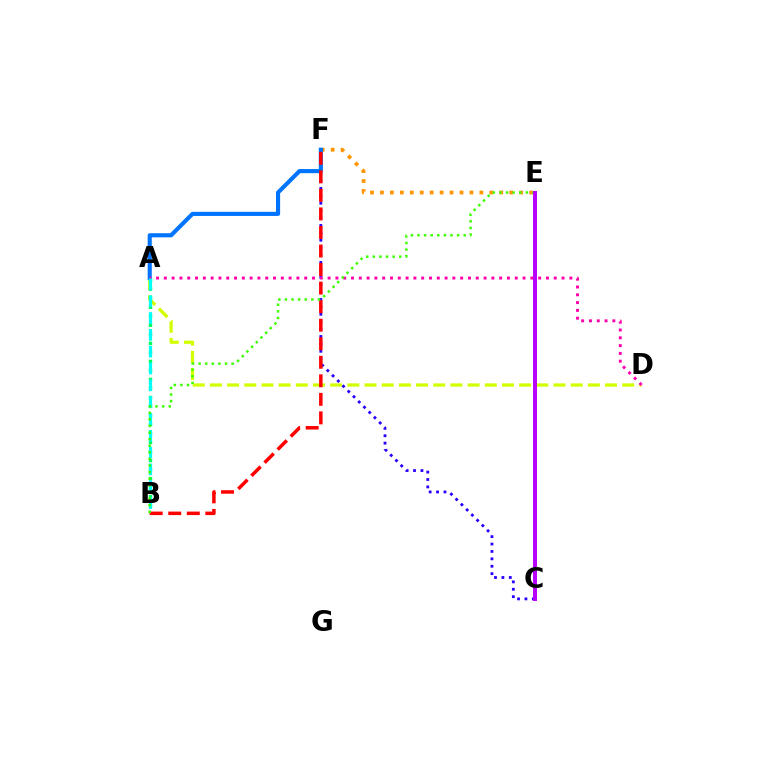{('A', 'D'): [{'color': '#d1ff00', 'line_style': 'dashed', 'thickness': 2.33}, {'color': '#ff00ac', 'line_style': 'dotted', 'thickness': 2.12}], ('E', 'F'): [{'color': '#ff9400', 'line_style': 'dotted', 'thickness': 2.7}], ('C', 'F'): [{'color': '#2500ff', 'line_style': 'dotted', 'thickness': 2.01}], ('A', 'B'): [{'color': '#00ff5c', 'line_style': 'dotted', 'thickness': 2.45}, {'color': '#00fff6', 'line_style': 'dashed', 'thickness': 2.29}], ('A', 'F'): [{'color': '#0074ff', 'line_style': 'solid', 'thickness': 2.96}], ('B', 'F'): [{'color': '#ff0000', 'line_style': 'dashed', 'thickness': 2.52}], ('B', 'E'): [{'color': '#3dff00', 'line_style': 'dotted', 'thickness': 1.79}], ('C', 'E'): [{'color': '#b900ff', 'line_style': 'solid', 'thickness': 2.86}]}